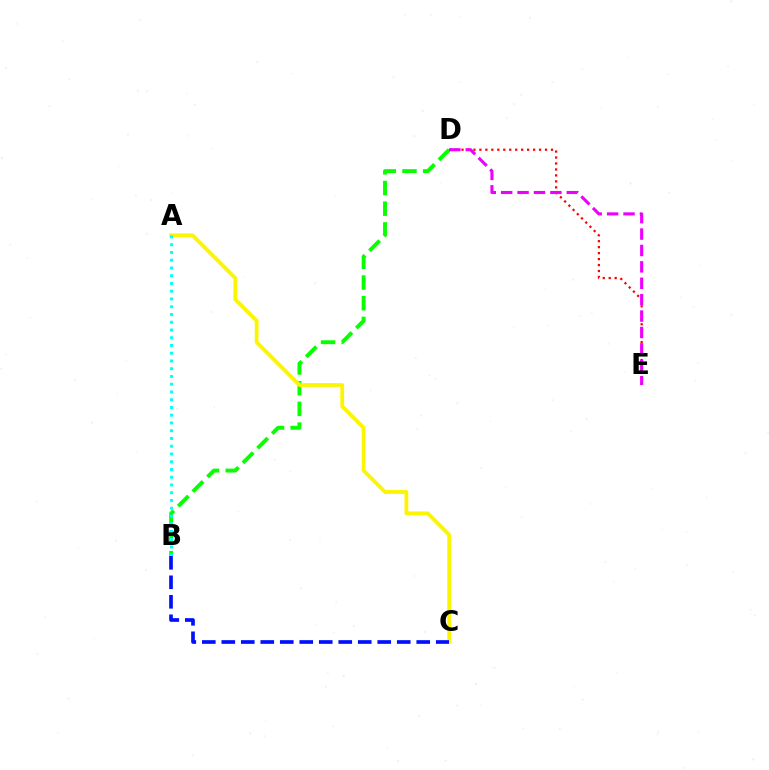{('D', 'E'): [{'color': '#ff0000', 'line_style': 'dotted', 'thickness': 1.62}, {'color': '#ee00ff', 'line_style': 'dashed', 'thickness': 2.23}], ('B', 'D'): [{'color': '#08ff00', 'line_style': 'dashed', 'thickness': 2.81}], ('A', 'C'): [{'color': '#fcf500', 'line_style': 'solid', 'thickness': 2.72}], ('A', 'B'): [{'color': '#00fff6', 'line_style': 'dotted', 'thickness': 2.11}], ('B', 'C'): [{'color': '#0010ff', 'line_style': 'dashed', 'thickness': 2.65}]}